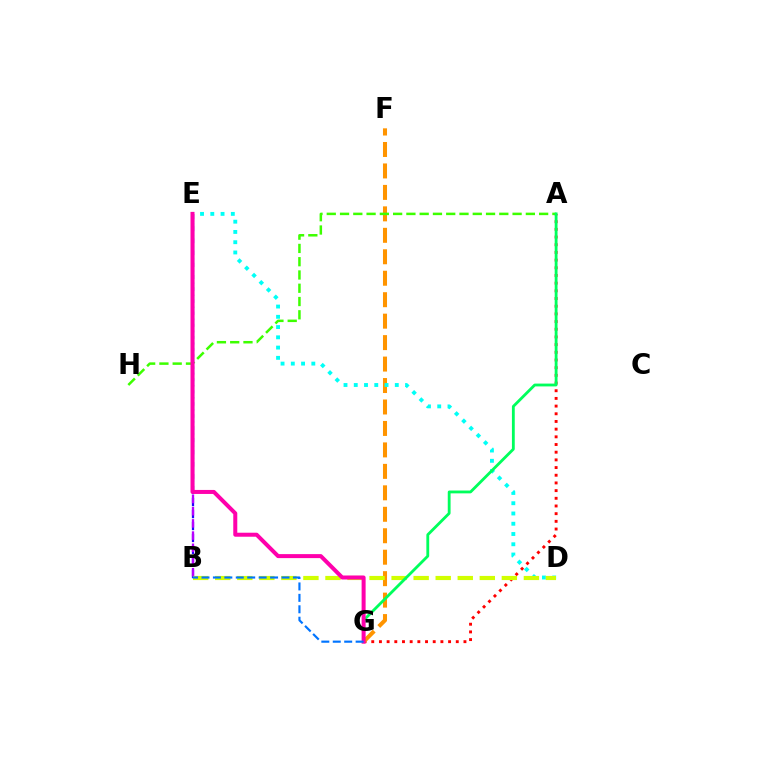{('A', 'G'): [{'color': '#ff0000', 'line_style': 'dotted', 'thickness': 2.09}, {'color': '#00ff5c', 'line_style': 'solid', 'thickness': 2.03}], ('F', 'G'): [{'color': '#ff9400', 'line_style': 'dashed', 'thickness': 2.92}], ('B', 'E'): [{'color': '#2500ff', 'line_style': 'dashed', 'thickness': 1.62}, {'color': '#b900ff', 'line_style': 'dashed', 'thickness': 1.66}], ('A', 'H'): [{'color': '#3dff00', 'line_style': 'dashed', 'thickness': 1.8}], ('D', 'E'): [{'color': '#00fff6', 'line_style': 'dotted', 'thickness': 2.79}], ('B', 'D'): [{'color': '#d1ff00', 'line_style': 'dashed', 'thickness': 3.0}], ('E', 'G'): [{'color': '#ff00ac', 'line_style': 'solid', 'thickness': 2.89}], ('B', 'G'): [{'color': '#0074ff', 'line_style': 'dashed', 'thickness': 1.55}]}